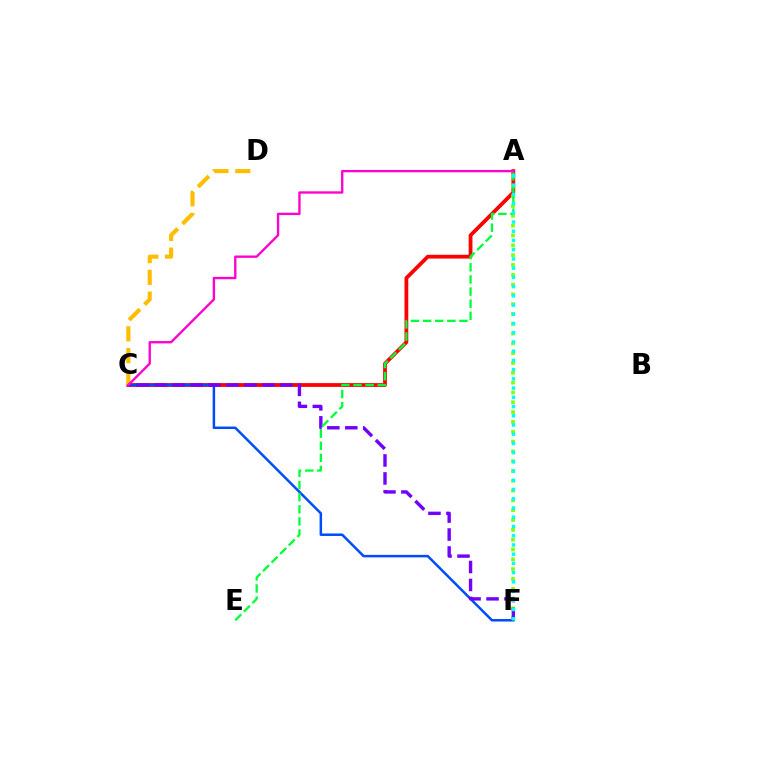{('A', 'C'): [{'color': '#ff0000', 'line_style': 'solid', 'thickness': 2.72}, {'color': '#ff00cf', 'line_style': 'solid', 'thickness': 1.69}], ('C', 'F'): [{'color': '#004bff', 'line_style': 'solid', 'thickness': 1.8}, {'color': '#7200ff', 'line_style': 'dashed', 'thickness': 2.44}], ('A', 'F'): [{'color': '#84ff00', 'line_style': 'dotted', 'thickness': 2.67}, {'color': '#00fff6', 'line_style': 'dotted', 'thickness': 2.51}], ('C', 'D'): [{'color': '#ffbd00', 'line_style': 'dashed', 'thickness': 2.96}], ('A', 'E'): [{'color': '#00ff39', 'line_style': 'dashed', 'thickness': 1.65}]}